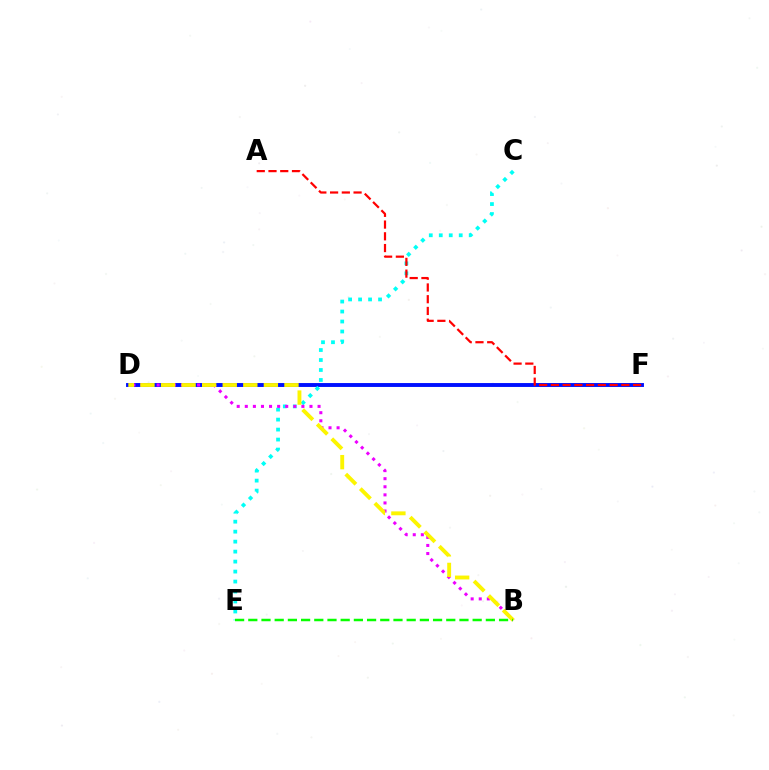{('D', 'F'): [{'color': '#0010ff', 'line_style': 'solid', 'thickness': 2.8}], ('C', 'E'): [{'color': '#00fff6', 'line_style': 'dotted', 'thickness': 2.71}], ('A', 'F'): [{'color': '#ff0000', 'line_style': 'dashed', 'thickness': 1.6}], ('B', 'D'): [{'color': '#ee00ff', 'line_style': 'dotted', 'thickness': 2.2}, {'color': '#fcf500', 'line_style': 'dashed', 'thickness': 2.79}], ('B', 'E'): [{'color': '#08ff00', 'line_style': 'dashed', 'thickness': 1.79}]}